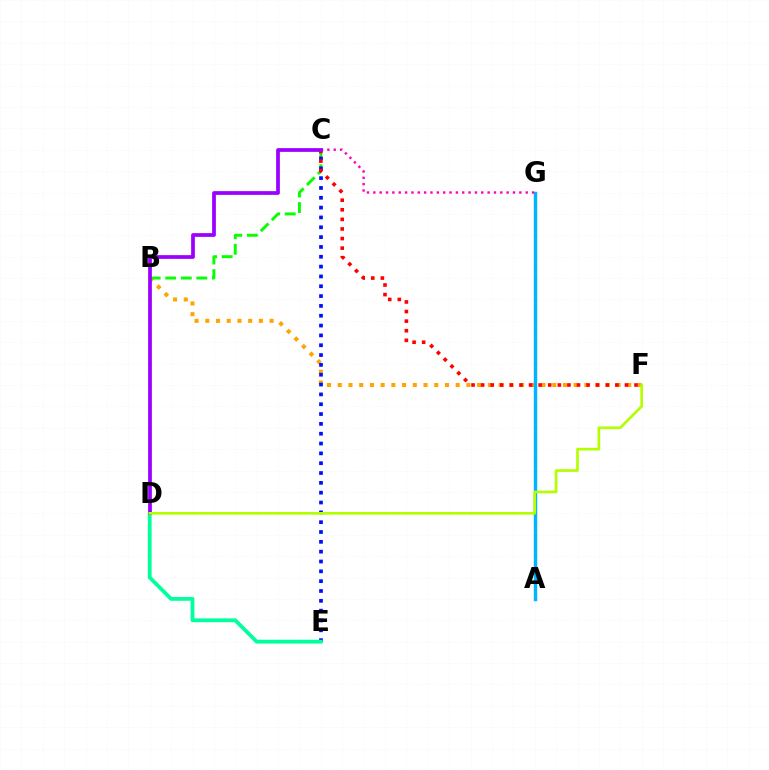{('B', 'F'): [{'color': '#ffa500', 'line_style': 'dotted', 'thickness': 2.91}], ('B', 'C'): [{'color': '#08ff00', 'line_style': 'dashed', 'thickness': 2.11}], ('C', 'E'): [{'color': '#0010ff', 'line_style': 'dotted', 'thickness': 2.67}], ('A', 'G'): [{'color': '#00b5ff', 'line_style': 'solid', 'thickness': 2.46}], ('C', 'F'): [{'color': '#ff0000', 'line_style': 'dotted', 'thickness': 2.6}], ('D', 'E'): [{'color': '#00ff9d', 'line_style': 'solid', 'thickness': 2.73}], ('C', 'G'): [{'color': '#ff00bd', 'line_style': 'dotted', 'thickness': 1.73}], ('C', 'D'): [{'color': '#9b00ff', 'line_style': 'solid', 'thickness': 2.69}], ('D', 'F'): [{'color': '#b3ff00', 'line_style': 'solid', 'thickness': 1.92}]}